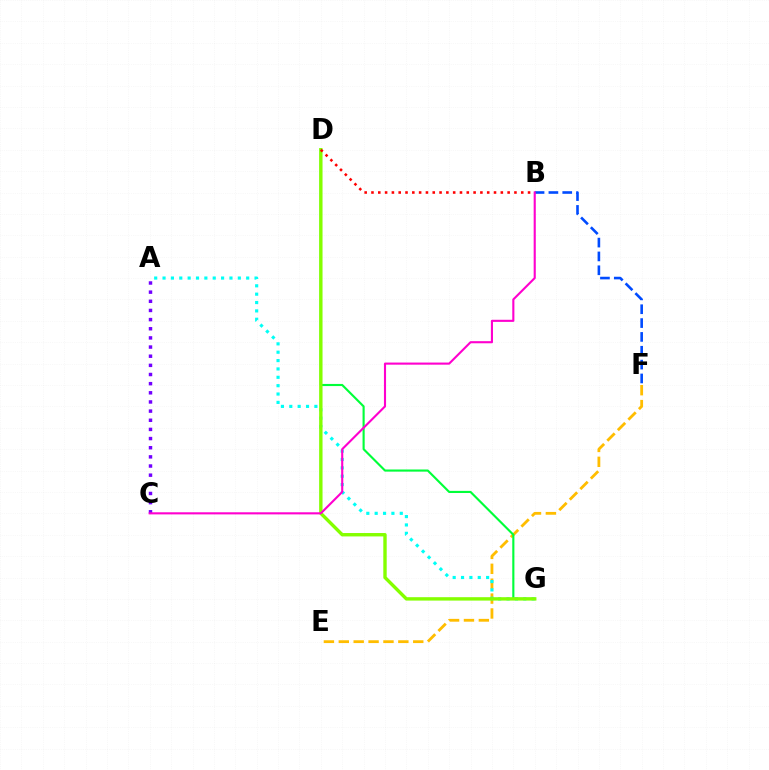{('A', 'C'): [{'color': '#7200ff', 'line_style': 'dotted', 'thickness': 2.49}], ('E', 'F'): [{'color': '#ffbd00', 'line_style': 'dashed', 'thickness': 2.02}], ('A', 'G'): [{'color': '#00fff6', 'line_style': 'dotted', 'thickness': 2.27}], ('B', 'F'): [{'color': '#004bff', 'line_style': 'dashed', 'thickness': 1.88}], ('D', 'G'): [{'color': '#00ff39', 'line_style': 'solid', 'thickness': 1.53}, {'color': '#84ff00', 'line_style': 'solid', 'thickness': 2.44}], ('B', 'D'): [{'color': '#ff0000', 'line_style': 'dotted', 'thickness': 1.85}], ('B', 'C'): [{'color': '#ff00cf', 'line_style': 'solid', 'thickness': 1.52}]}